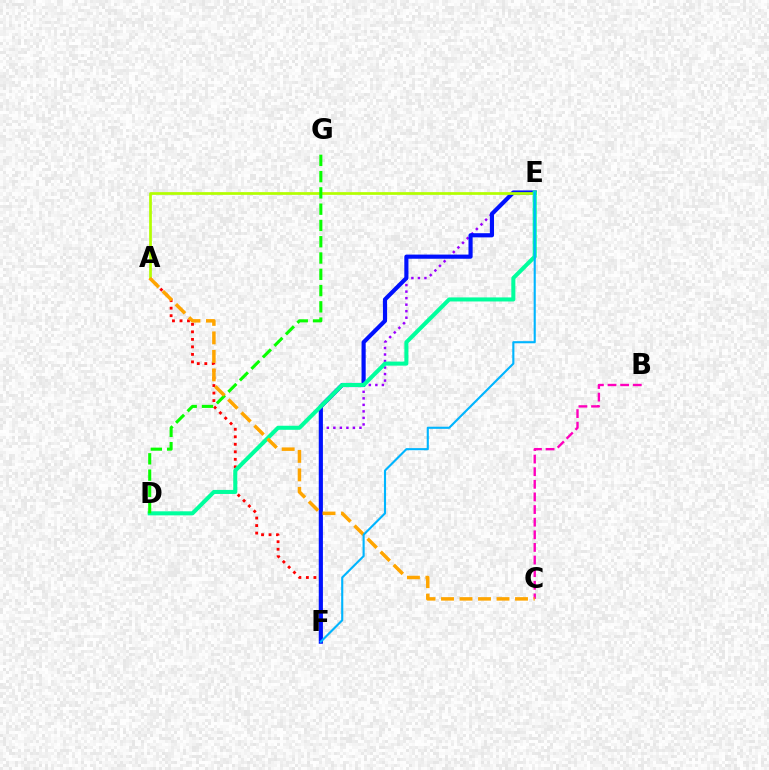{('E', 'F'): [{'color': '#9b00ff', 'line_style': 'dotted', 'thickness': 1.77}, {'color': '#0010ff', 'line_style': 'solid', 'thickness': 2.99}, {'color': '#00b5ff', 'line_style': 'solid', 'thickness': 1.52}], ('A', 'F'): [{'color': '#ff0000', 'line_style': 'dotted', 'thickness': 2.04}], ('A', 'E'): [{'color': '#b3ff00', 'line_style': 'solid', 'thickness': 1.96}], ('D', 'E'): [{'color': '#00ff9d', 'line_style': 'solid', 'thickness': 2.92}], ('D', 'G'): [{'color': '#08ff00', 'line_style': 'dashed', 'thickness': 2.21}], ('B', 'C'): [{'color': '#ff00bd', 'line_style': 'dashed', 'thickness': 1.71}], ('A', 'C'): [{'color': '#ffa500', 'line_style': 'dashed', 'thickness': 2.51}]}